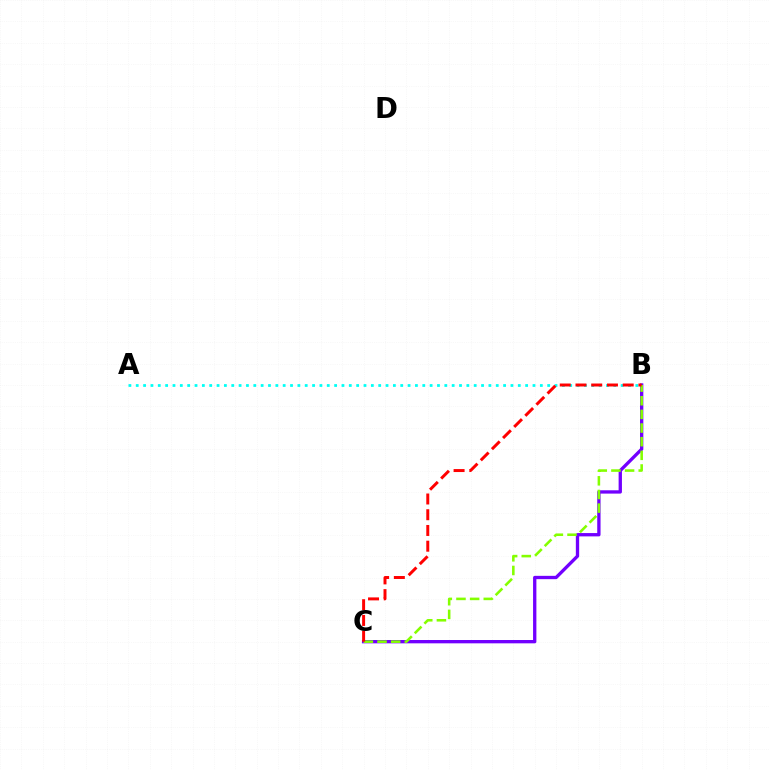{('A', 'B'): [{'color': '#00fff6', 'line_style': 'dotted', 'thickness': 2.0}], ('B', 'C'): [{'color': '#7200ff', 'line_style': 'solid', 'thickness': 2.39}, {'color': '#84ff00', 'line_style': 'dashed', 'thickness': 1.85}, {'color': '#ff0000', 'line_style': 'dashed', 'thickness': 2.14}]}